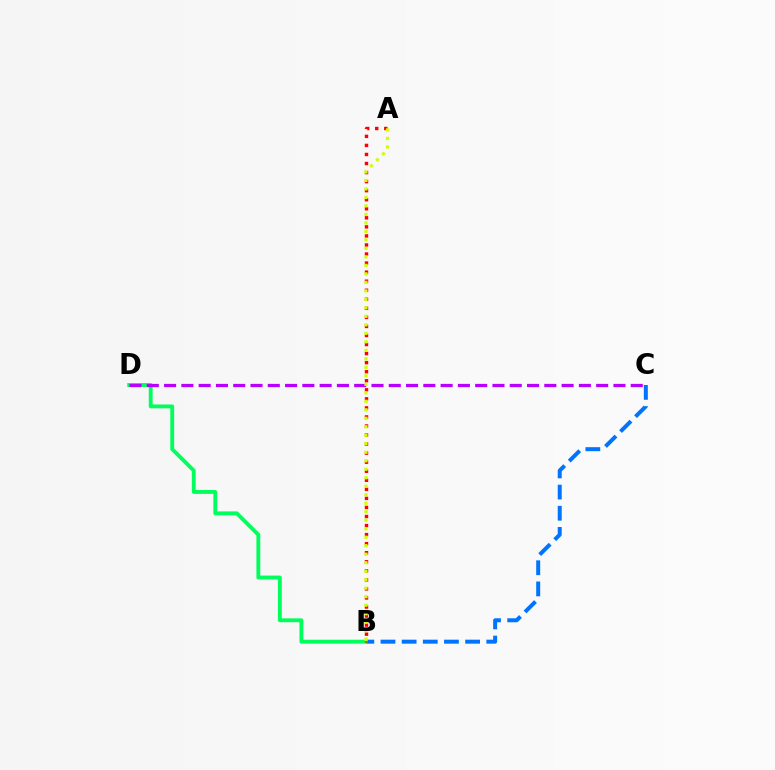{('B', 'C'): [{'color': '#0074ff', 'line_style': 'dashed', 'thickness': 2.87}], ('B', 'D'): [{'color': '#00ff5c', 'line_style': 'solid', 'thickness': 2.78}], ('C', 'D'): [{'color': '#b900ff', 'line_style': 'dashed', 'thickness': 2.35}], ('A', 'B'): [{'color': '#ff0000', 'line_style': 'dotted', 'thickness': 2.46}, {'color': '#d1ff00', 'line_style': 'dotted', 'thickness': 2.31}]}